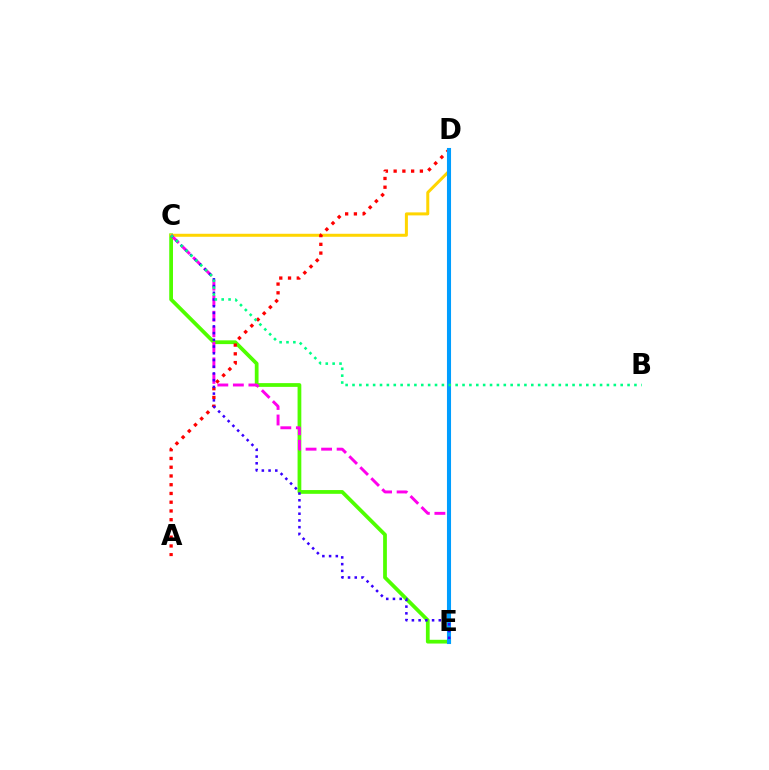{('C', 'E'): [{'color': '#4fff00', 'line_style': 'solid', 'thickness': 2.7}, {'color': '#ff00ed', 'line_style': 'dashed', 'thickness': 2.11}, {'color': '#3700ff', 'line_style': 'dotted', 'thickness': 1.83}], ('C', 'D'): [{'color': '#ffd500', 'line_style': 'solid', 'thickness': 2.17}], ('A', 'D'): [{'color': '#ff0000', 'line_style': 'dotted', 'thickness': 2.38}], ('D', 'E'): [{'color': '#009eff', 'line_style': 'solid', 'thickness': 2.93}], ('B', 'C'): [{'color': '#00ff86', 'line_style': 'dotted', 'thickness': 1.87}]}